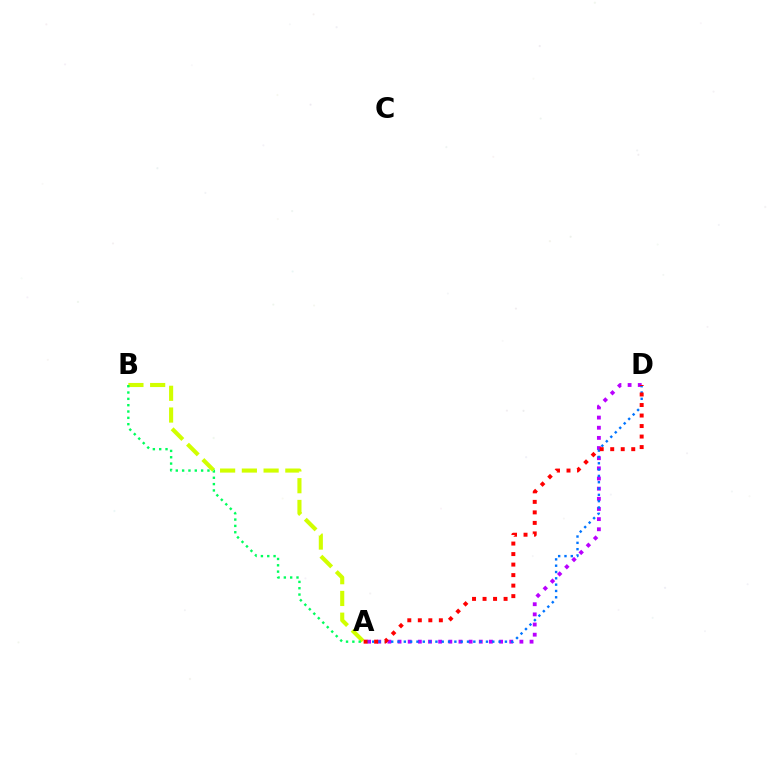{('A', 'D'): [{'color': '#b900ff', 'line_style': 'dotted', 'thickness': 2.76}, {'color': '#0074ff', 'line_style': 'dotted', 'thickness': 1.72}, {'color': '#ff0000', 'line_style': 'dotted', 'thickness': 2.86}], ('A', 'B'): [{'color': '#d1ff00', 'line_style': 'dashed', 'thickness': 2.95}, {'color': '#00ff5c', 'line_style': 'dotted', 'thickness': 1.72}]}